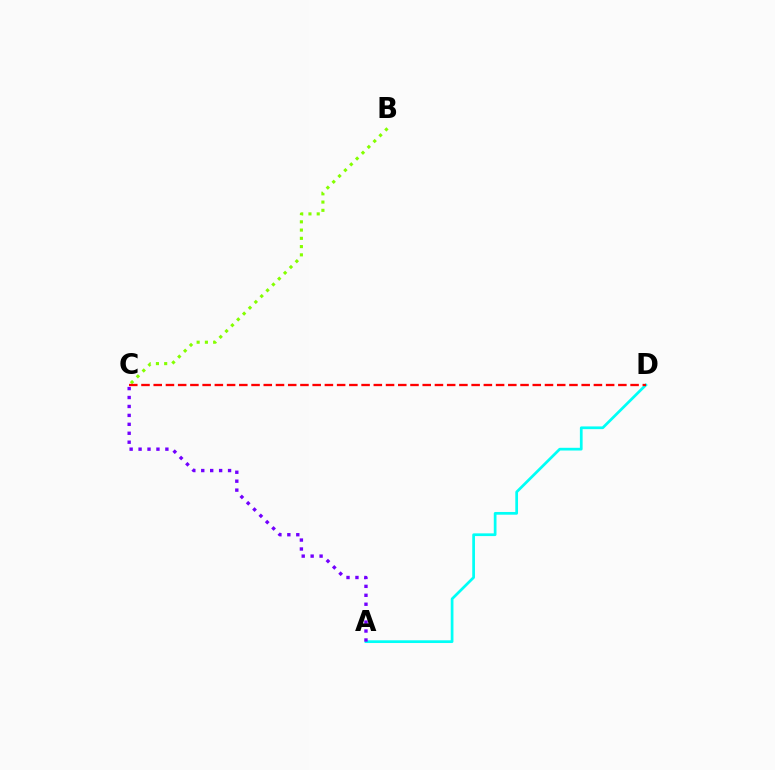{('A', 'D'): [{'color': '#00fff6', 'line_style': 'solid', 'thickness': 1.96}], ('A', 'C'): [{'color': '#7200ff', 'line_style': 'dotted', 'thickness': 2.43}], ('B', 'C'): [{'color': '#84ff00', 'line_style': 'dotted', 'thickness': 2.24}], ('C', 'D'): [{'color': '#ff0000', 'line_style': 'dashed', 'thickness': 1.66}]}